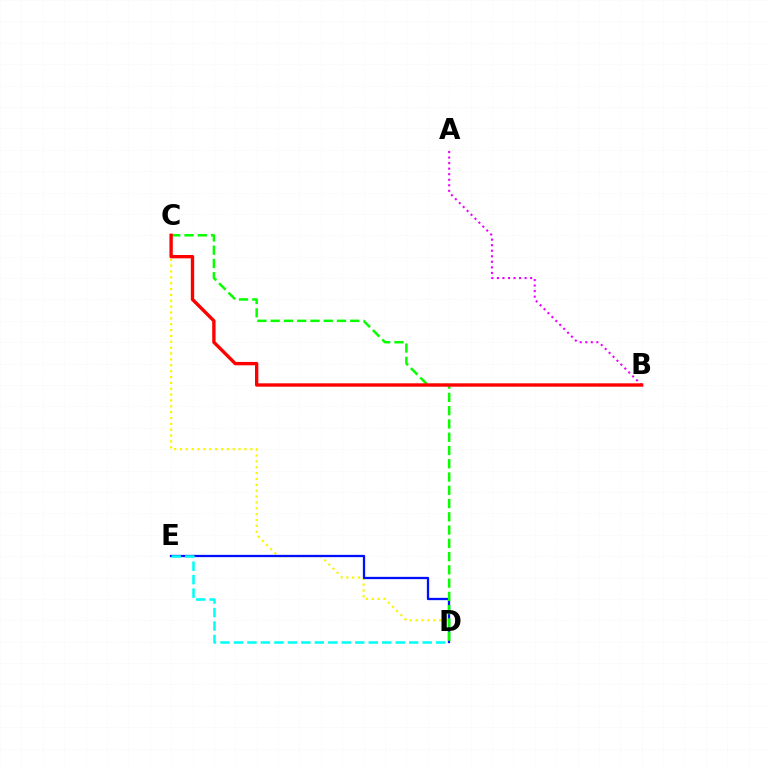{('C', 'D'): [{'color': '#fcf500', 'line_style': 'dotted', 'thickness': 1.59}, {'color': '#08ff00', 'line_style': 'dashed', 'thickness': 1.8}], ('D', 'E'): [{'color': '#0010ff', 'line_style': 'solid', 'thickness': 1.66}, {'color': '#00fff6', 'line_style': 'dashed', 'thickness': 1.83}], ('A', 'B'): [{'color': '#ee00ff', 'line_style': 'dotted', 'thickness': 1.51}], ('B', 'C'): [{'color': '#ff0000', 'line_style': 'solid', 'thickness': 2.42}]}